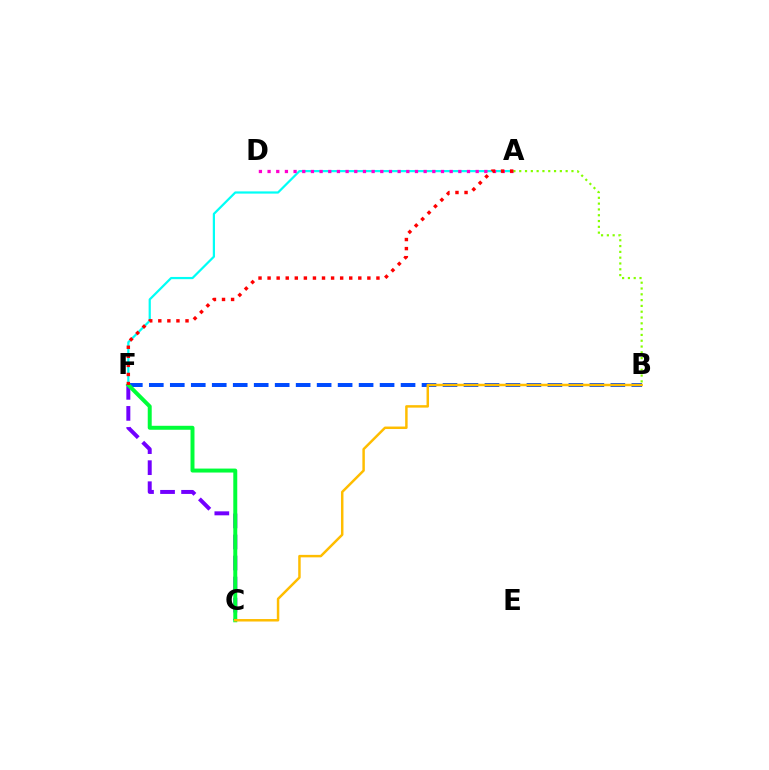{('B', 'F'): [{'color': '#004bff', 'line_style': 'dashed', 'thickness': 2.85}], ('C', 'F'): [{'color': '#7200ff', 'line_style': 'dashed', 'thickness': 2.86}, {'color': '#00ff39', 'line_style': 'solid', 'thickness': 2.86}], ('A', 'F'): [{'color': '#00fff6', 'line_style': 'solid', 'thickness': 1.6}, {'color': '#ff0000', 'line_style': 'dotted', 'thickness': 2.46}], ('A', 'D'): [{'color': '#ff00cf', 'line_style': 'dotted', 'thickness': 2.36}], ('A', 'B'): [{'color': '#84ff00', 'line_style': 'dotted', 'thickness': 1.58}], ('B', 'C'): [{'color': '#ffbd00', 'line_style': 'solid', 'thickness': 1.78}]}